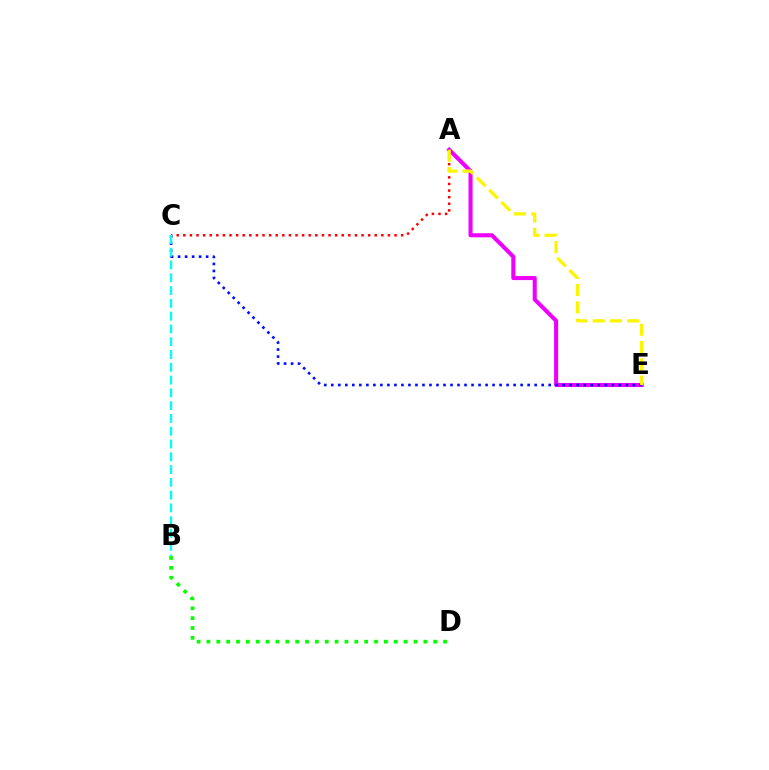{('B', 'D'): [{'color': '#08ff00', 'line_style': 'dotted', 'thickness': 2.68}], ('A', 'C'): [{'color': '#ff0000', 'line_style': 'dotted', 'thickness': 1.79}], ('A', 'E'): [{'color': '#ee00ff', 'line_style': 'solid', 'thickness': 2.92}, {'color': '#fcf500', 'line_style': 'dashed', 'thickness': 2.35}], ('C', 'E'): [{'color': '#0010ff', 'line_style': 'dotted', 'thickness': 1.91}], ('B', 'C'): [{'color': '#00fff6', 'line_style': 'dashed', 'thickness': 1.74}]}